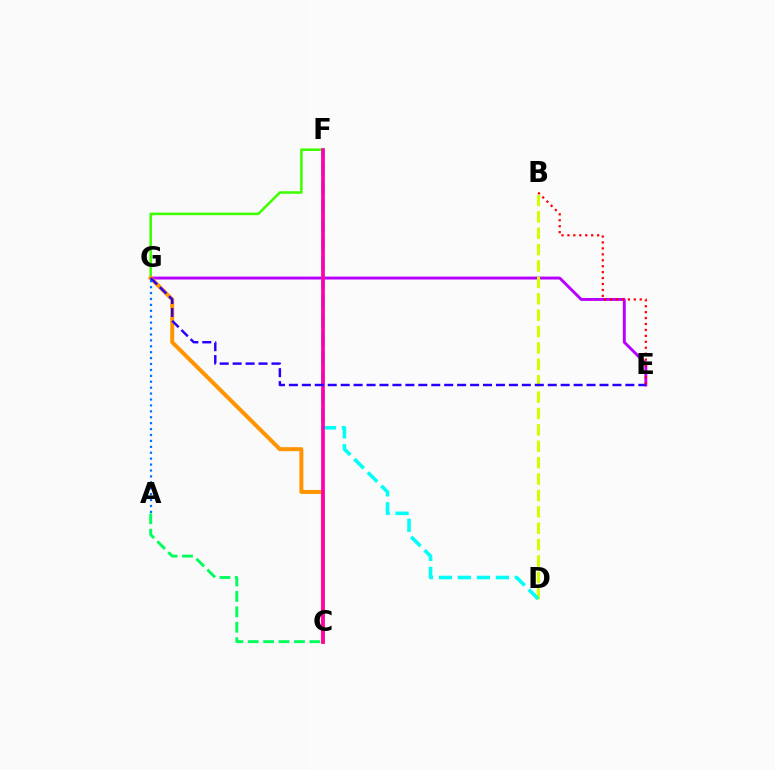{('A', 'C'): [{'color': '#00ff5c', 'line_style': 'dashed', 'thickness': 2.09}], ('E', 'G'): [{'color': '#b900ff', 'line_style': 'solid', 'thickness': 2.1}, {'color': '#2500ff', 'line_style': 'dashed', 'thickness': 1.76}], ('F', 'G'): [{'color': '#3dff00', 'line_style': 'solid', 'thickness': 1.83}], ('C', 'G'): [{'color': '#ff9400', 'line_style': 'solid', 'thickness': 2.87}], ('B', 'D'): [{'color': '#d1ff00', 'line_style': 'dashed', 'thickness': 2.23}], ('D', 'F'): [{'color': '#00fff6', 'line_style': 'dashed', 'thickness': 2.58}], ('A', 'G'): [{'color': '#0074ff', 'line_style': 'dotted', 'thickness': 1.61}], ('C', 'F'): [{'color': '#ff00ac', 'line_style': 'solid', 'thickness': 2.67}], ('B', 'E'): [{'color': '#ff0000', 'line_style': 'dotted', 'thickness': 1.61}]}